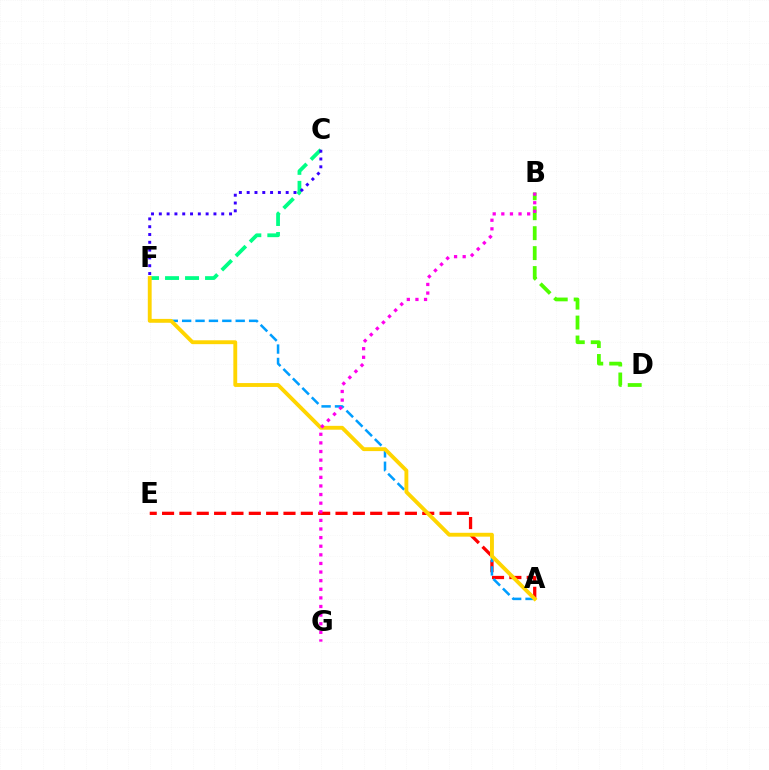{('A', 'E'): [{'color': '#ff0000', 'line_style': 'dashed', 'thickness': 2.36}], ('C', 'F'): [{'color': '#00ff86', 'line_style': 'dashed', 'thickness': 2.72}, {'color': '#3700ff', 'line_style': 'dotted', 'thickness': 2.12}], ('B', 'D'): [{'color': '#4fff00', 'line_style': 'dashed', 'thickness': 2.71}], ('A', 'F'): [{'color': '#009eff', 'line_style': 'dashed', 'thickness': 1.82}, {'color': '#ffd500', 'line_style': 'solid', 'thickness': 2.78}], ('B', 'G'): [{'color': '#ff00ed', 'line_style': 'dotted', 'thickness': 2.34}]}